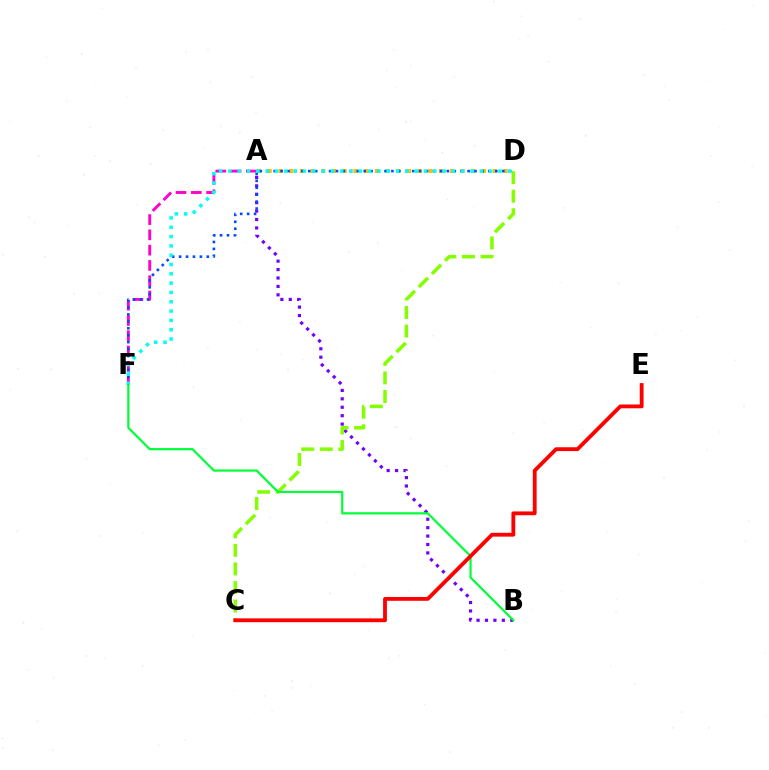{('A', 'F'): [{'color': '#ff00cf', 'line_style': 'dashed', 'thickness': 2.08}], ('A', 'D'): [{'color': '#ffbd00', 'line_style': 'dotted', 'thickness': 2.91}], ('A', 'B'): [{'color': '#7200ff', 'line_style': 'dotted', 'thickness': 2.29}], ('D', 'F'): [{'color': '#004bff', 'line_style': 'dotted', 'thickness': 1.88}, {'color': '#00fff6', 'line_style': 'dotted', 'thickness': 2.53}], ('C', 'D'): [{'color': '#84ff00', 'line_style': 'dashed', 'thickness': 2.52}], ('B', 'F'): [{'color': '#00ff39', 'line_style': 'solid', 'thickness': 1.59}], ('C', 'E'): [{'color': '#ff0000', 'line_style': 'solid', 'thickness': 2.75}]}